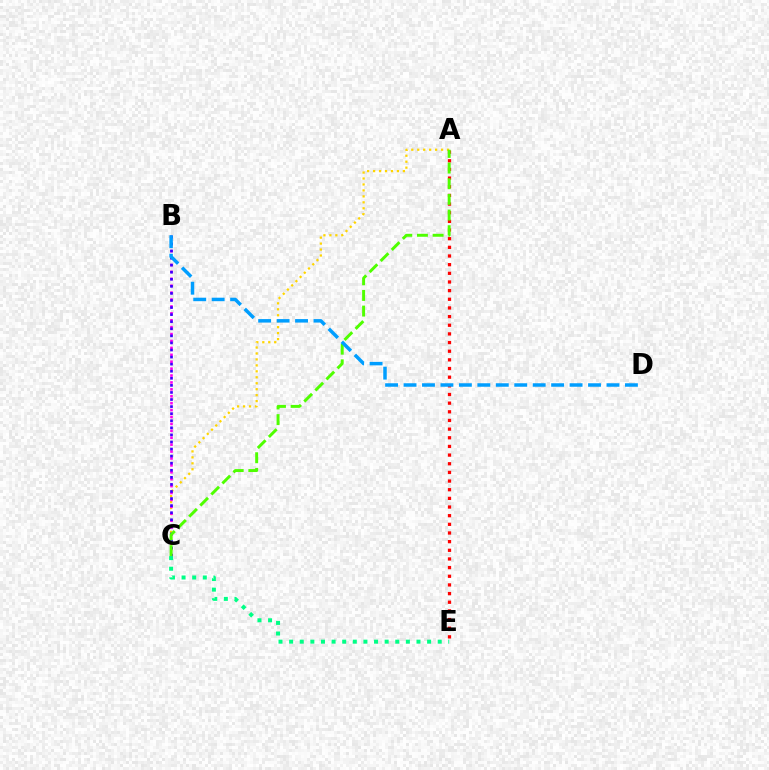{('A', 'C'): [{'color': '#ffd500', 'line_style': 'dotted', 'thickness': 1.62}, {'color': '#4fff00', 'line_style': 'dashed', 'thickness': 2.13}], ('B', 'C'): [{'color': '#ff00ed', 'line_style': 'dotted', 'thickness': 1.88}, {'color': '#3700ff', 'line_style': 'dotted', 'thickness': 1.92}], ('A', 'E'): [{'color': '#ff0000', 'line_style': 'dotted', 'thickness': 2.35}], ('C', 'E'): [{'color': '#00ff86', 'line_style': 'dotted', 'thickness': 2.88}], ('B', 'D'): [{'color': '#009eff', 'line_style': 'dashed', 'thickness': 2.51}]}